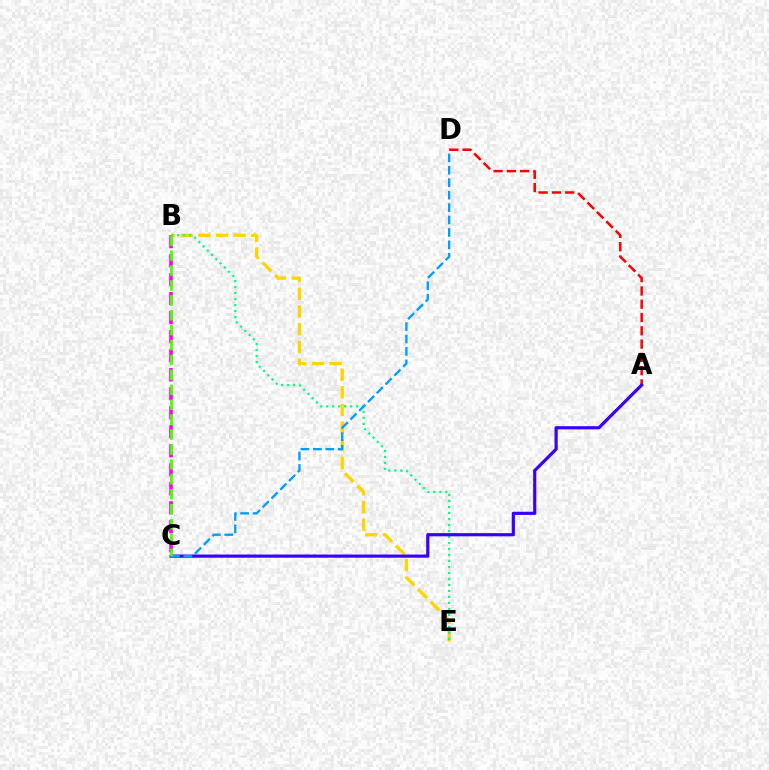{('B', 'C'): [{'color': '#ff00ed', 'line_style': 'dashed', 'thickness': 2.58}, {'color': '#4fff00', 'line_style': 'dashed', 'thickness': 2.03}], ('B', 'E'): [{'color': '#ffd500', 'line_style': 'dashed', 'thickness': 2.4}, {'color': '#00ff86', 'line_style': 'dotted', 'thickness': 1.63}], ('A', 'D'): [{'color': '#ff0000', 'line_style': 'dashed', 'thickness': 1.8}], ('A', 'C'): [{'color': '#3700ff', 'line_style': 'solid', 'thickness': 2.29}], ('C', 'D'): [{'color': '#009eff', 'line_style': 'dashed', 'thickness': 1.69}]}